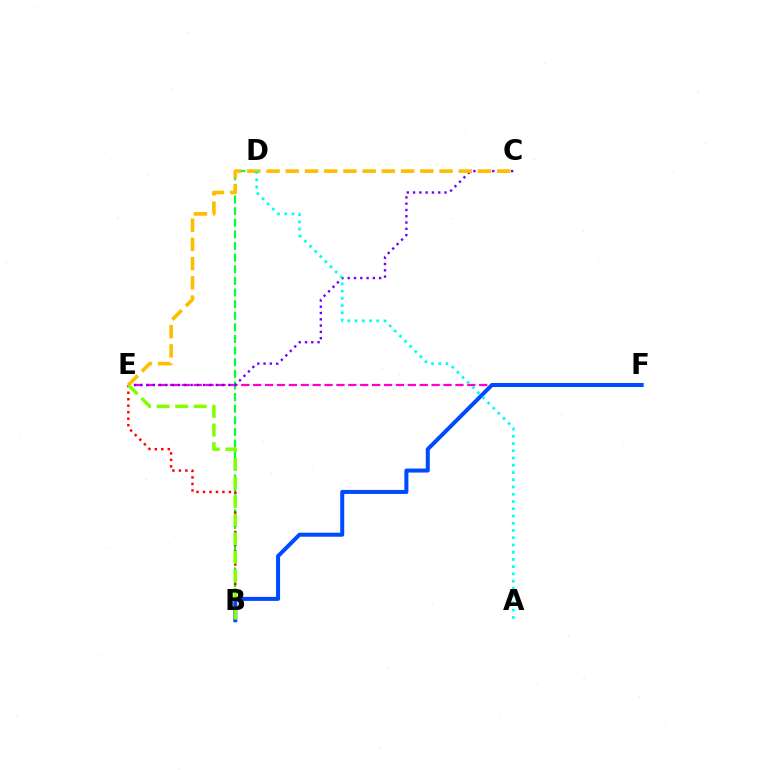{('B', 'D'): [{'color': '#00ff39', 'line_style': 'dashed', 'thickness': 1.58}], ('E', 'F'): [{'color': '#ff00cf', 'line_style': 'dashed', 'thickness': 1.62}], ('B', 'E'): [{'color': '#ff0000', 'line_style': 'dotted', 'thickness': 1.76}, {'color': '#84ff00', 'line_style': 'dashed', 'thickness': 2.53}], ('C', 'E'): [{'color': '#7200ff', 'line_style': 'dotted', 'thickness': 1.71}, {'color': '#ffbd00', 'line_style': 'dashed', 'thickness': 2.61}], ('B', 'F'): [{'color': '#004bff', 'line_style': 'solid', 'thickness': 2.89}], ('A', 'D'): [{'color': '#00fff6', 'line_style': 'dotted', 'thickness': 1.97}]}